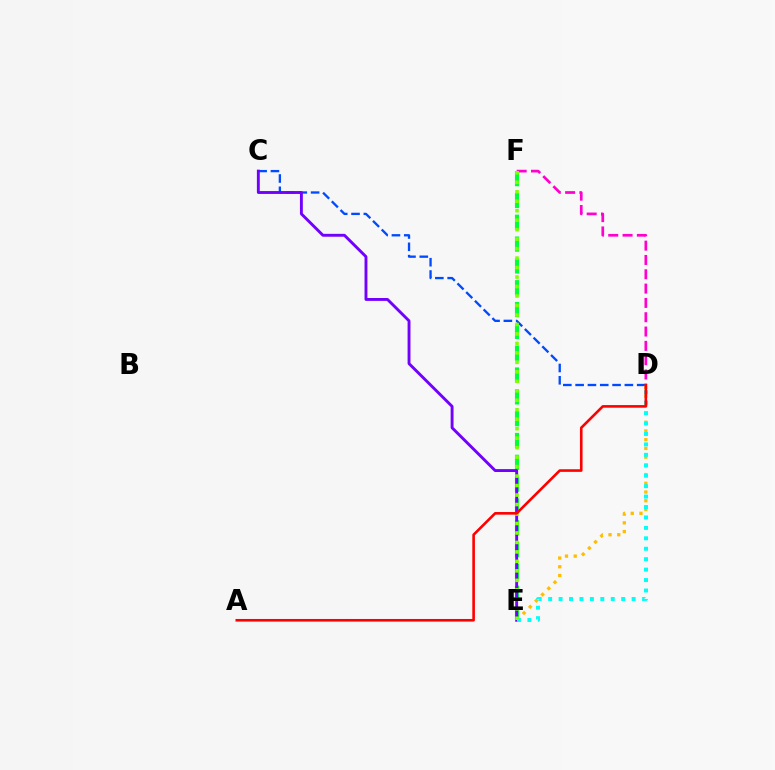{('D', 'F'): [{'color': '#ff00cf', 'line_style': 'dashed', 'thickness': 1.95}], ('E', 'F'): [{'color': '#00ff39', 'line_style': 'dashed', 'thickness': 2.96}, {'color': '#84ff00', 'line_style': 'dotted', 'thickness': 2.58}], ('C', 'D'): [{'color': '#004bff', 'line_style': 'dashed', 'thickness': 1.67}], ('D', 'E'): [{'color': '#ffbd00', 'line_style': 'dotted', 'thickness': 2.37}, {'color': '#00fff6', 'line_style': 'dotted', 'thickness': 2.84}], ('C', 'E'): [{'color': '#7200ff', 'line_style': 'solid', 'thickness': 2.08}], ('A', 'D'): [{'color': '#ff0000', 'line_style': 'solid', 'thickness': 1.88}]}